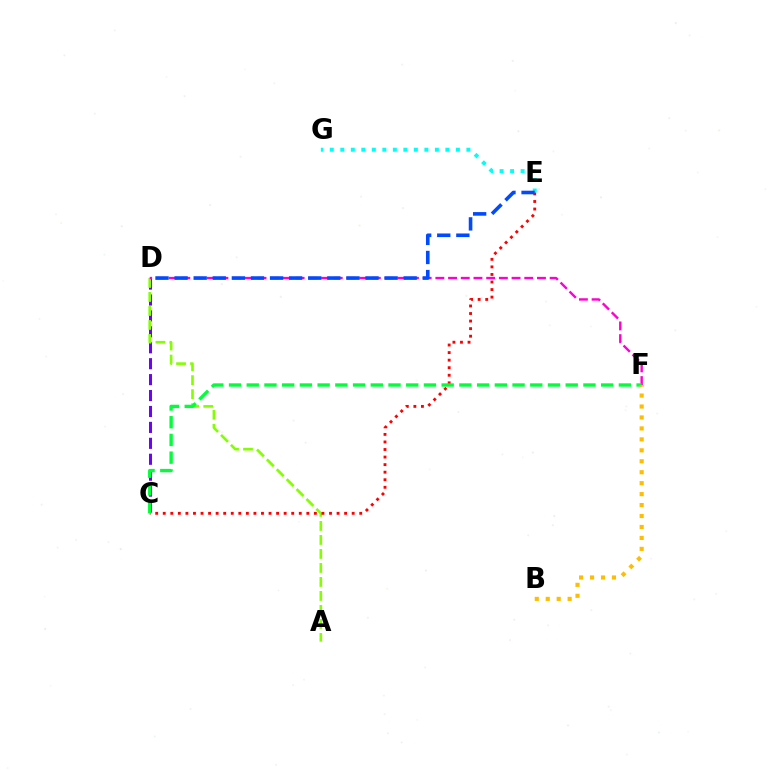{('C', 'D'): [{'color': '#7200ff', 'line_style': 'dashed', 'thickness': 2.16}], ('A', 'D'): [{'color': '#84ff00', 'line_style': 'dashed', 'thickness': 1.9}], ('D', 'F'): [{'color': '#ff00cf', 'line_style': 'dashed', 'thickness': 1.73}], ('E', 'G'): [{'color': '#00fff6', 'line_style': 'dotted', 'thickness': 2.86}], ('C', 'E'): [{'color': '#ff0000', 'line_style': 'dotted', 'thickness': 2.05}], ('C', 'F'): [{'color': '#00ff39', 'line_style': 'dashed', 'thickness': 2.41}], ('B', 'F'): [{'color': '#ffbd00', 'line_style': 'dotted', 'thickness': 2.98}], ('D', 'E'): [{'color': '#004bff', 'line_style': 'dashed', 'thickness': 2.59}]}